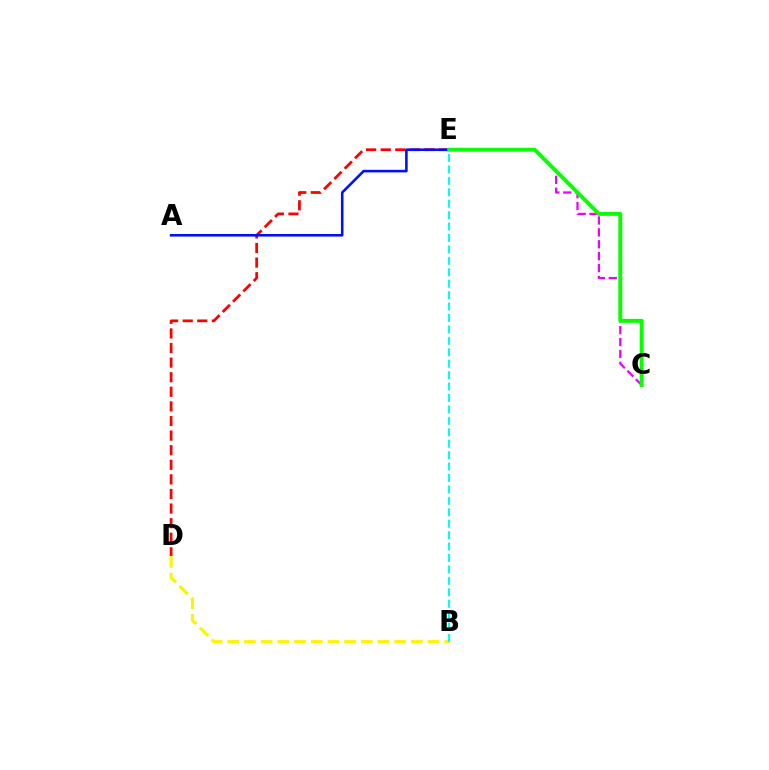{('D', 'E'): [{'color': '#ff0000', 'line_style': 'dashed', 'thickness': 1.98}], ('C', 'E'): [{'color': '#ee00ff', 'line_style': 'dashed', 'thickness': 1.62}, {'color': '#08ff00', 'line_style': 'solid', 'thickness': 2.83}], ('B', 'D'): [{'color': '#fcf500', 'line_style': 'dashed', 'thickness': 2.27}], ('A', 'E'): [{'color': '#0010ff', 'line_style': 'solid', 'thickness': 1.86}], ('B', 'E'): [{'color': '#00fff6', 'line_style': 'dashed', 'thickness': 1.55}]}